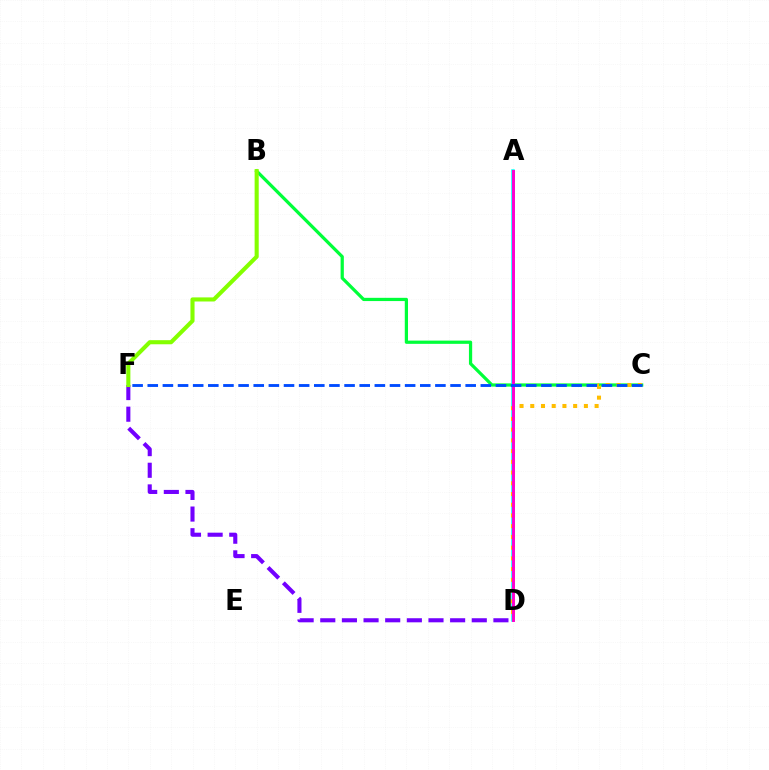{('B', 'C'): [{'color': '#00ff39', 'line_style': 'solid', 'thickness': 2.33}], ('A', 'D'): [{'color': '#ff0000', 'line_style': 'dashed', 'thickness': 2.07}, {'color': '#00fff6', 'line_style': 'solid', 'thickness': 2.52}, {'color': '#ff00cf', 'line_style': 'solid', 'thickness': 2.11}], ('C', 'D'): [{'color': '#ffbd00', 'line_style': 'dotted', 'thickness': 2.91}], ('D', 'F'): [{'color': '#7200ff', 'line_style': 'dashed', 'thickness': 2.94}], ('C', 'F'): [{'color': '#004bff', 'line_style': 'dashed', 'thickness': 2.06}], ('B', 'F'): [{'color': '#84ff00', 'line_style': 'solid', 'thickness': 2.95}]}